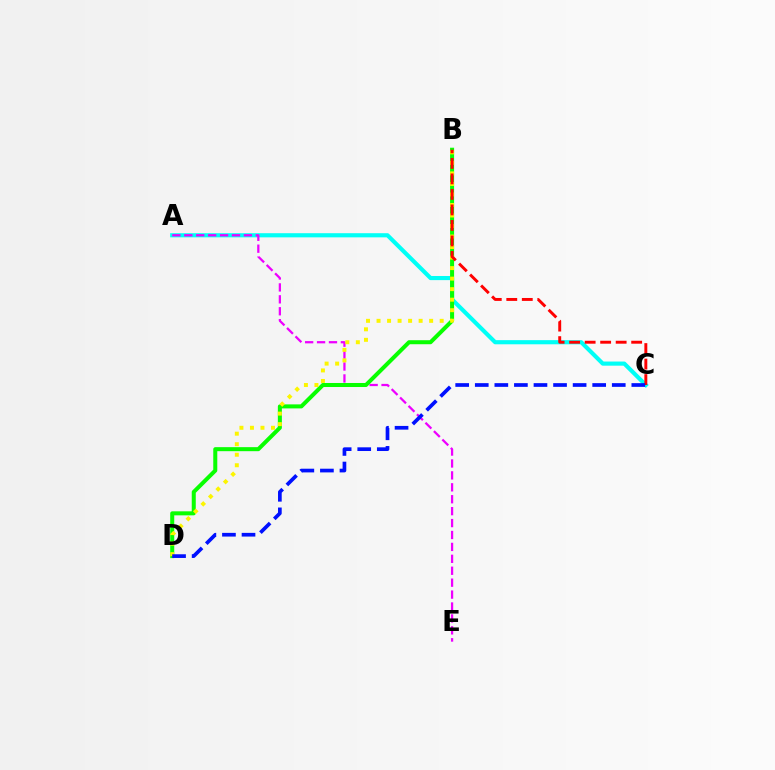{('A', 'C'): [{'color': '#00fff6', 'line_style': 'solid', 'thickness': 2.98}], ('A', 'E'): [{'color': '#ee00ff', 'line_style': 'dashed', 'thickness': 1.62}], ('B', 'D'): [{'color': '#08ff00', 'line_style': 'solid', 'thickness': 2.9}, {'color': '#fcf500', 'line_style': 'dotted', 'thickness': 2.86}], ('B', 'C'): [{'color': '#ff0000', 'line_style': 'dashed', 'thickness': 2.11}], ('C', 'D'): [{'color': '#0010ff', 'line_style': 'dashed', 'thickness': 2.66}]}